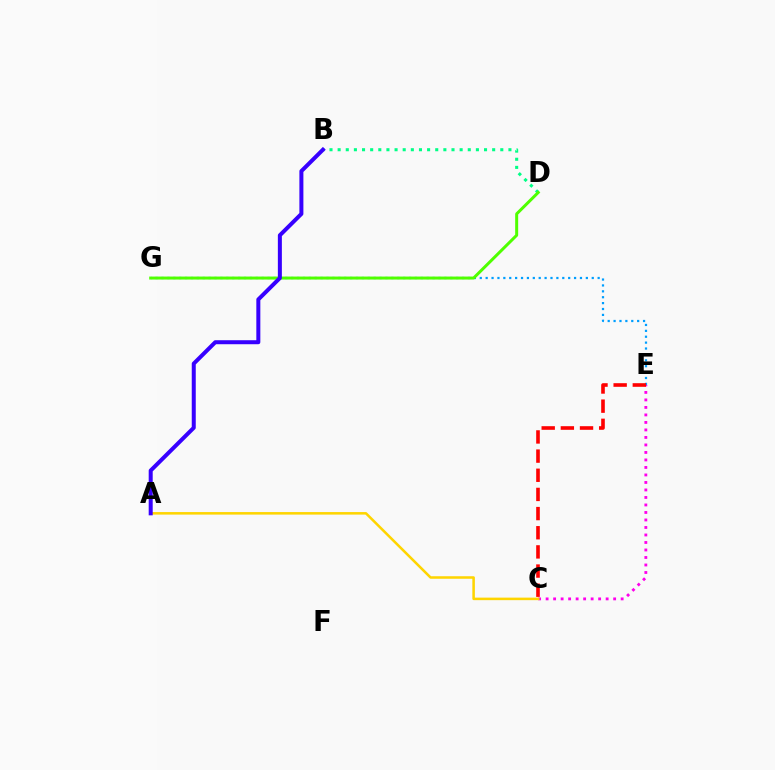{('E', 'G'): [{'color': '#009eff', 'line_style': 'dotted', 'thickness': 1.6}], ('C', 'E'): [{'color': '#ff00ed', 'line_style': 'dotted', 'thickness': 2.04}, {'color': '#ff0000', 'line_style': 'dashed', 'thickness': 2.6}], ('A', 'C'): [{'color': '#ffd500', 'line_style': 'solid', 'thickness': 1.82}], ('B', 'D'): [{'color': '#00ff86', 'line_style': 'dotted', 'thickness': 2.21}], ('D', 'G'): [{'color': '#4fff00', 'line_style': 'solid', 'thickness': 2.15}], ('A', 'B'): [{'color': '#3700ff', 'line_style': 'solid', 'thickness': 2.88}]}